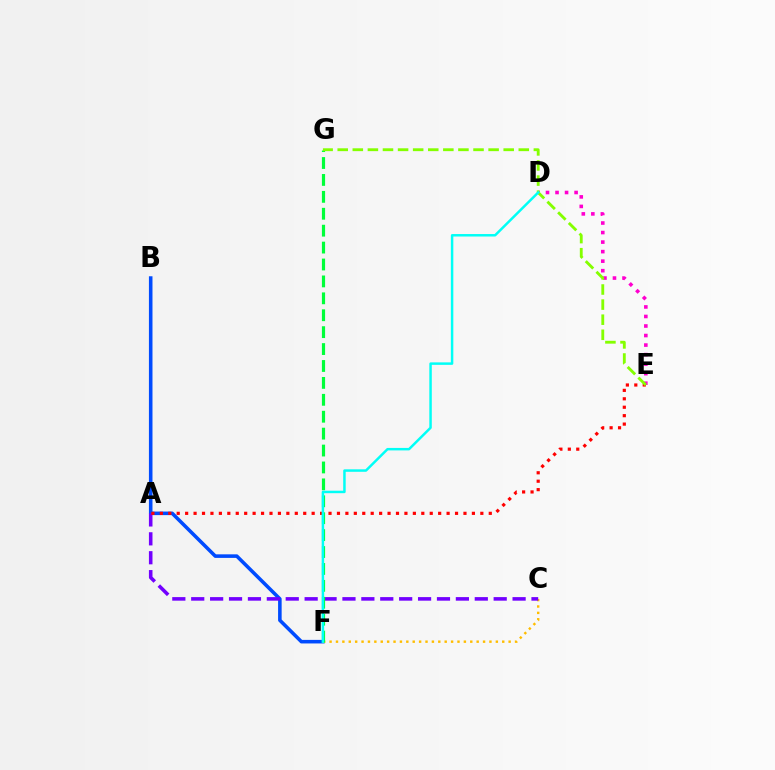{('B', 'F'): [{'color': '#004bff', 'line_style': 'solid', 'thickness': 2.57}], ('D', 'E'): [{'color': '#ff00cf', 'line_style': 'dotted', 'thickness': 2.59}], ('C', 'F'): [{'color': '#ffbd00', 'line_style': 'dotted', 'thickness': 1.74}], ('A', 'C'): [{'color': '#7200ff', 'line_style': 'dashed', 'thickness': 2.57}], ('A', 'E'): [{'color': '#ff0000', 'line_style': 'dotted', 'thickness': 2.29}], ('F', 'G'): [{'color': '#00ff39', 'line_style': 'dashed', 'thickness': 2.3}], ('E', 'G'): [{'color': '#84ff00', 'line_style': 'dashed', 'thickness': 2.05}], ('D', 'F'): [{'color': '#00fff6', 'line_style': 'solid', 'thickness': 1.78}]}